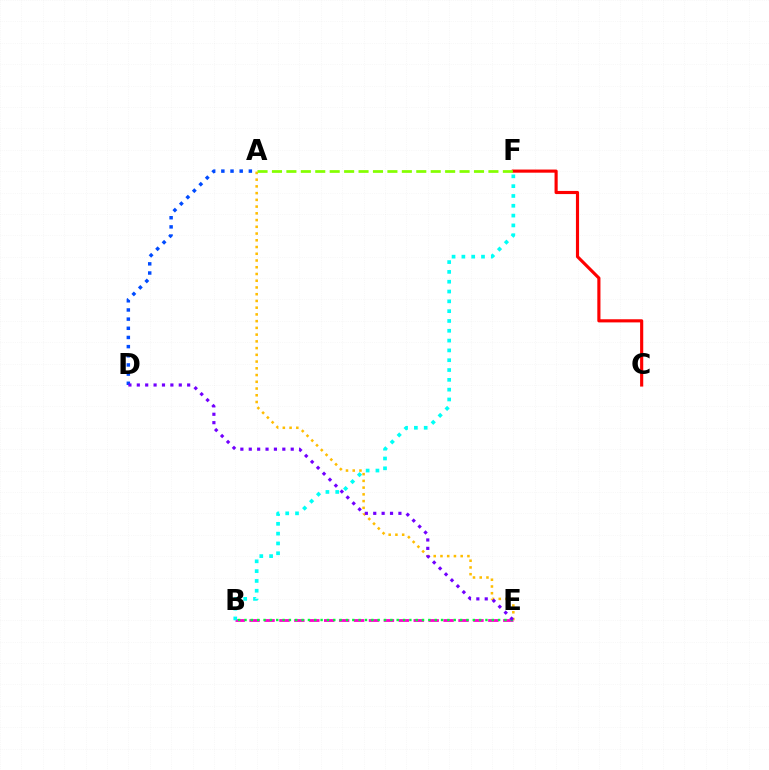{('A', 'E'): [{'color': '#ffbd00', 'line_style': 'dotted', 'thickness': 1.83}], ('A', 'D'): [{'color': '#004bff', 'line_style': 'dotted', 'thickness': 2.49}], ('B', 'E'): [{'color': '#ff00cf', 'line_style': 'dashed', 'thickness': 2.03}, {'color': '#00ff39', 'line_style': 'dotted', 'thickness': 1.72}], ('C', 'F'): [{'color': '#ff0000', 'line_style': 'solid', 'thickness': 2.26}], ('A', 'F'): [{'color': '#84ff00', 'line_style': 'dashed', 'thickness': 1.96}], ('B', 'F'): [{'color': '#00fff6', 'line_style': 'dotted', 'thickness': 2.67}], ('D', 'E'): [{'color': '#7200ff', 'line_style': 'dotted', 'thickness': 2.28}]}